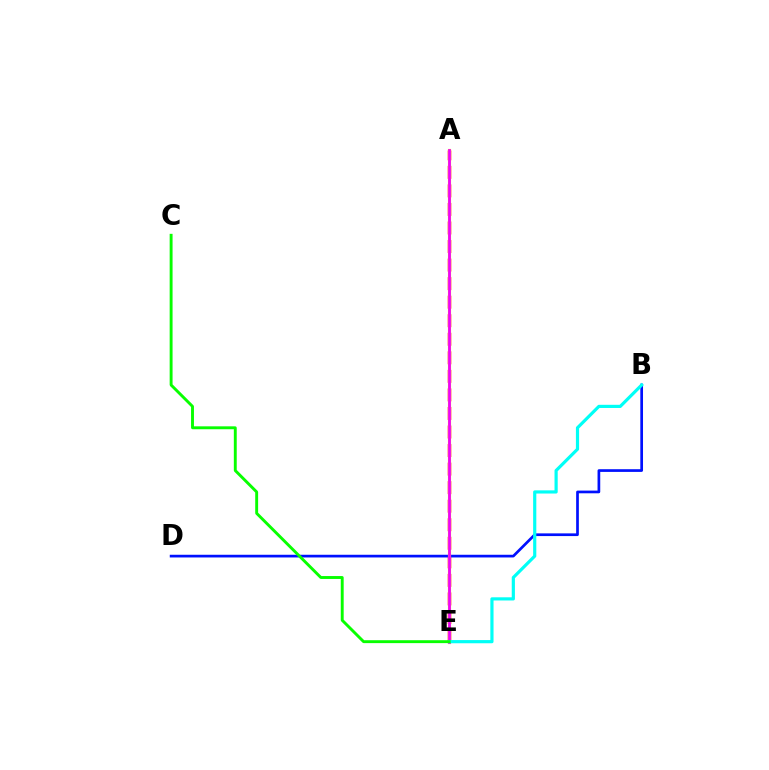{('A', 'E'): [{'color': '#ff0000', 'line_style': 'dashed', 'thickness': 2.52}, {'color': '#fcf500', 'line_style': 'solid', 'thickness': 2.28}, {'color': '#ee00ff', 'line_style': 'solid', 'thickness': 1.98}], ('B', 'D'): [{'color': '#0010ff', 'line_style': 'solid', 'thickness': 1.94}], ('B', 'E'): [{'color': '#00fff6', 'line_style': 'solid', 'thickness': 2.29}], ('C', 'E'): [{'color': '#08ff00', 'line_style': 'solid', 'thickness': 2.09}]}